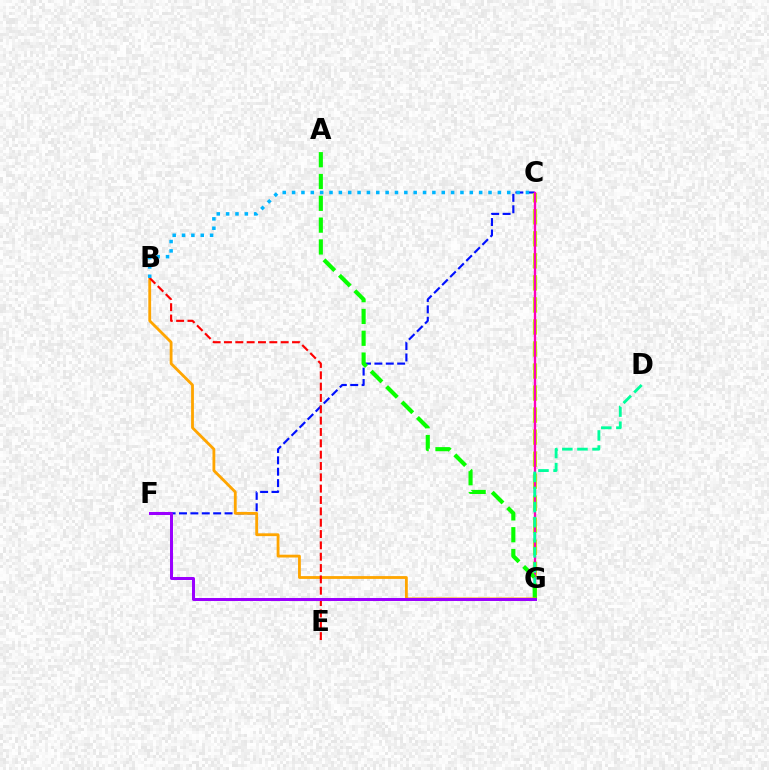{('C', 'F'): [{'color': '#0010ff', 'line_style': 'dashed', 'thickness': 1.55}], ('C', 'G'): [{'color': '#b3ff00', 'line_style': 'dashed', 'thickness': 2.99}, {'color': '#ff00bd', 'line_style': 'solid', 'thickness': 1.69}], ('D', 'G'): [{'color': '#00ff9d', 'line_style': 'dashed', 'thickness': 2.05}], ('A', 'G'): [{'color': '#08ff00', 'line_style': 'dashed', 'thickness': 2.96}], ('B', 'G'): [{'color': '#ffa500', 'line_style': 'solid', 'thickness': 2.02}], ('B', 'E'): [{'color': '#ff0000', 'line_style': 'dashed', 'thickness': 1.54}], ('F', 'G'): [{'color': '#9b00ff', 'line_style': 'solid', 'thickness': 2.17}], ('B', 'C'): [{'color': '#00b5ff', 'line_style': 'dotted', 'thickness': 2.54}]}